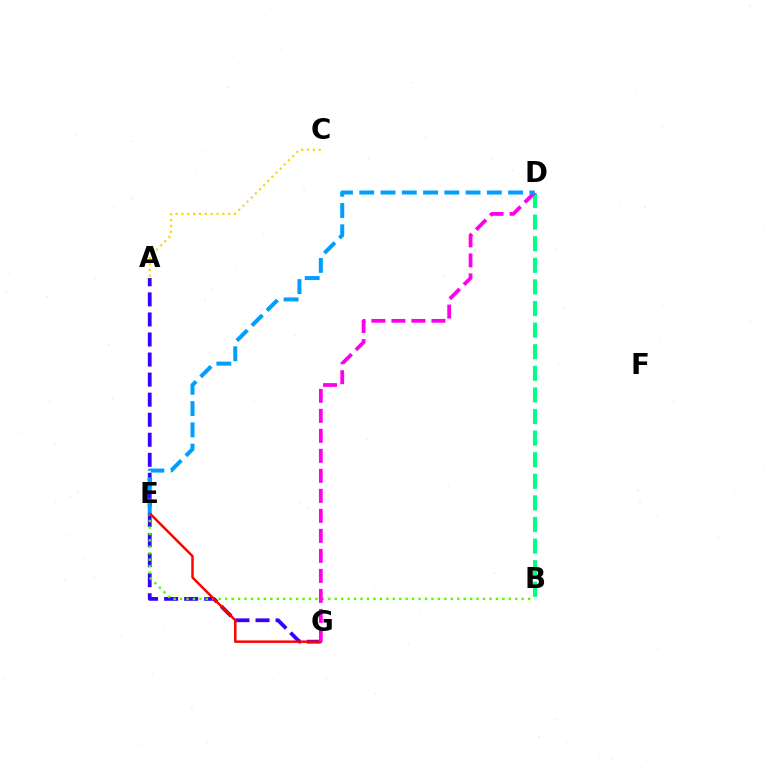{('A', 'G'): [{'color': '#3700ff', 'line_style': 'dashed', 'thickness': 2.72}], ('B', 'E'): [{'color': '#4fff00', 'line_style': 'dotted', 'thickness': 1.75}], ('B', 'D'): [{'color': '#00ff86', 'line_style': 'dashed', 'thickness': 2.93}], ('A', 'C'): [{'color': '#ffd500', 'line_style': 'dotted', 'thickness': 1.59}], ('E', 'G'): [{'color': '#ff0000', 'line_style': 'solid', 'thickness': 1.77}], ('D', 'G'): [{'color': '#ff00ed', 'line_style': 'dashed', 'thickness': 2.72}], ('D', 'E'): [{'color': '#009eff', 'line_style': 'dashed', 'thickness': 2.89}]}